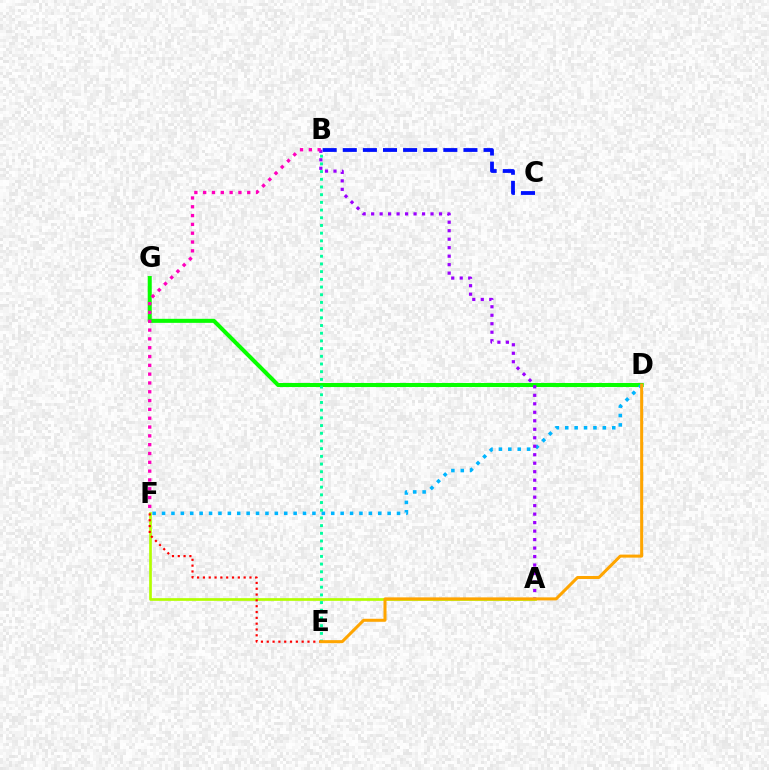{('D', 'G'): [{'color': '#08ff00', 'line_style': 'solid', 'thickness': 2.91}], ('D', 'F'): [{'color': '#00b5ff', 'line_style': 'dotted', 'thickness': 2.55}], ('B', 'E'): [{'color': '#00ff9d', 'line_style': 'dotted', 'thickness': 2.09}], ('A', 'B'): [{'color': '#9b00ff', 'line_style': 'dotted', 'thickness': 2.31}], ('B', 'F'): [{'color': '#ff00bd', 'line_style': 'dotted', 'thickness': 2.39}], ('B', 'C'): [{'color': '#0010ff', 'line_style': 'dashed', 'thickness': 2.73}], ('A', 'F'): [{'color': '#b3ff00', 'line_style': 'solid', 'thickness': 1.94}], ('E', 'F'): [{'color': '#ff0000', 'line_style': 'dotted', 'thickness': 1.58}], ('D', 'E'): [{'color': '#ffa500', 'line_style': 'solid', 'thickness': 2.18}]}